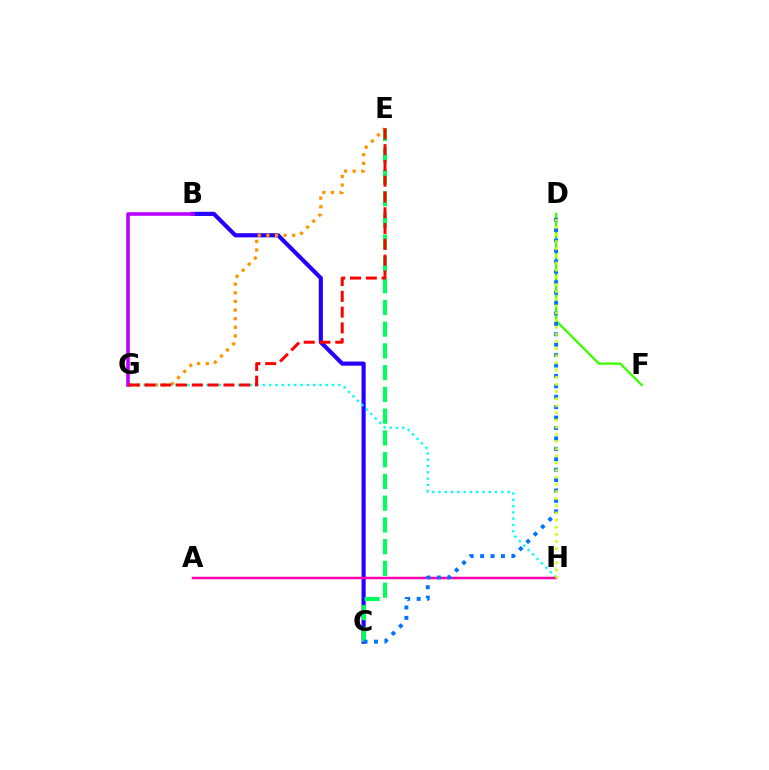{('B', 'C'): [{'color': '#2500ff', 'line_style': 'solid', 'thickness': 2.98}], ('C', 'E'): [{'color': '#00ff5c', 'line_style': 'dashed', 'thickness': 2.95}], ('D', 'F'): [{'color': '#3dff00', 'line_style': 'solid', 'thickness': 1.66}], ('G', 'H'): [{'color': '#00fff6', 'line_style': 'dotted', 'thickness': 1.71}], ('E', 'G'): [{'color': '#ff9400', 'line_style': 'dotted', 'thickness': 2.34}, {'color': '#ff0000', 'line_style': 'dashed', 'thickness': 2.14}], ('B', 'G'): [{'color': '#b900ff', 'line_style': 'solid', 'thickness': 2.59}], ('A', 'H'): [{'color': '#ff00ac', 'line_style': 'solid', 'thickness': 1.79}], ('C', 'D'): [{'color': '#0074ff', 'line_style': 'dotted', 'thickness': 2.83}], ('D', 'H'): [{'color': '#d1ff00', 'line_style': 'dotted', 'thickness': 1.94}]}